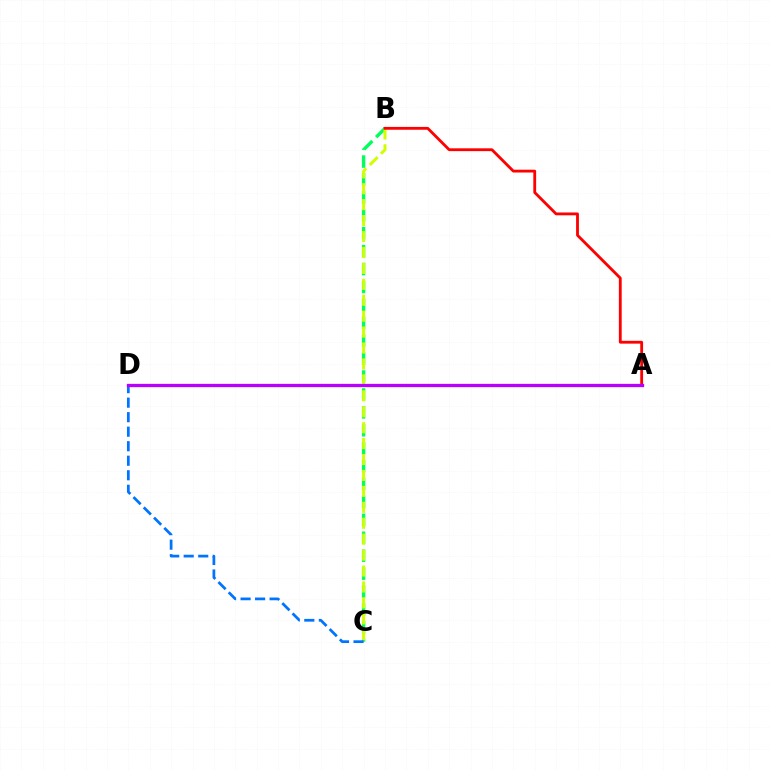{('B', 'C'): [{'color': '#00ff5c', 'line_style': 'dashed', 'thickness': 2.43}, {'color': '#d1ff00', 'line_style': 'dashed', 'thickness': 2.16}], ('C', 'D'): [{'color': '#0074ff', 'line_style': 'dashed', 'thickness': 1.97}], ('A', 'B'): [{'color': '#ff0000', 'line_style': 'solid', 'thickness': 2.03}], ('A', 'D'): [{'color': '#b900ff', 'line_style': 'solid', 'thickness': 2.37}]}